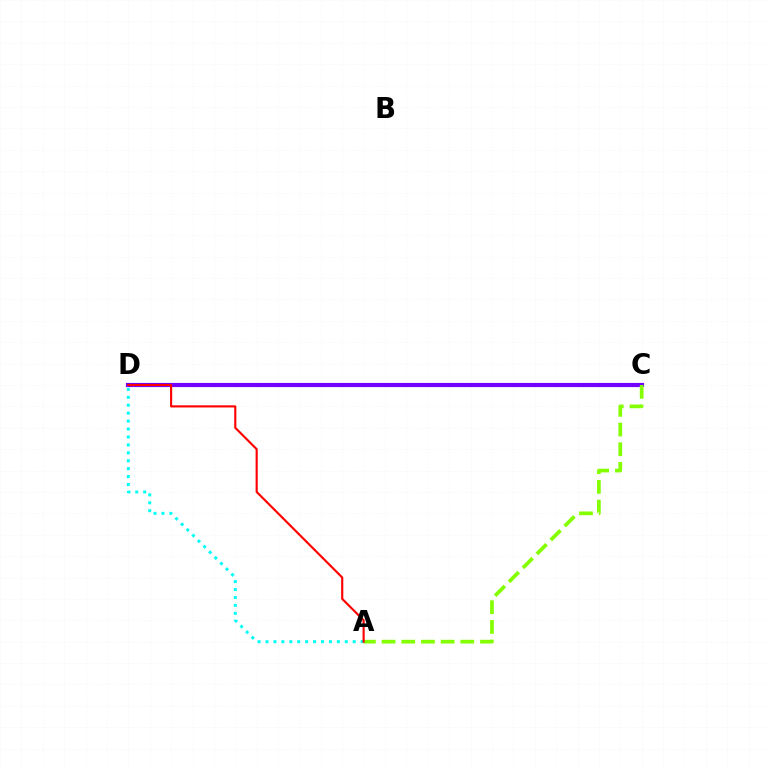{('A', 'D'): [{'color': '#00fff6', 'line_style': 'dotted', 'thickness': 2.15}, {'color': '#ff0000', 'line_style': 'solid', 'thickness': 1.54}], ('C', 'D'): [{'color': '#7200ff', 'line_style': 'solid', 'thickness': 3.0}], ('A', 'C'): [{'color': '#84ff00', 'line_style': 'dashed', 'thickness': 2.67}]}